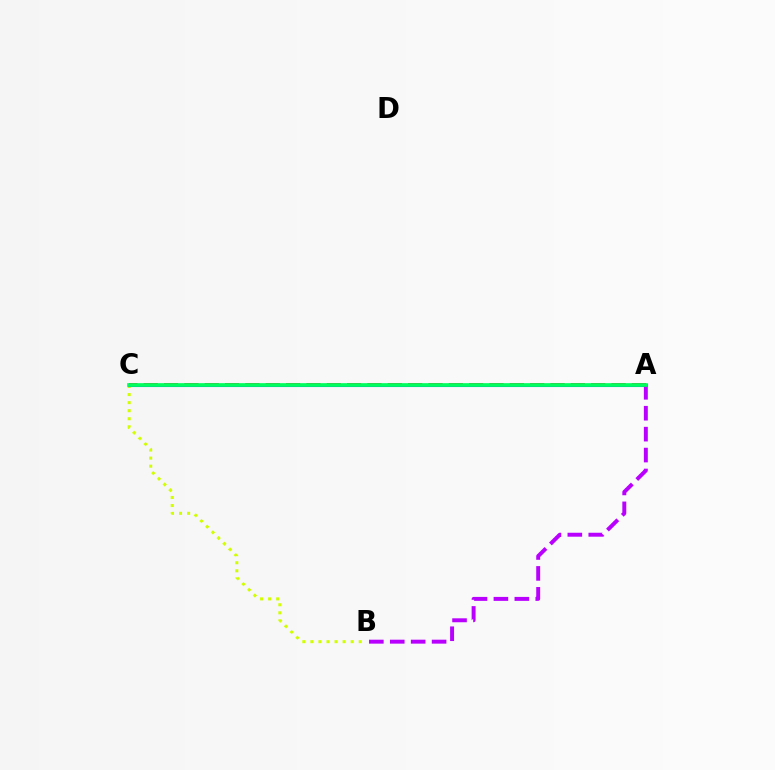{('B', 'C'): [{'color': '#d1ff00', 'line_style': 'dotted', 'thickness': 2.19}], ('A', 'C'): [{'color': '#ff0000', 'line_style': 'dashed', 'thickness': 2.76}, {'color': '#0074ff', 'line_style': 'solid', 'thickness': 2.22}, {'color': '#00ff5c', 'line_style': 'solid', 'thickness': 2.64}], ('A', 'B'): [{'color': '#b900ff', 'line_style': 'dashed', 'thickness': 2.84}]}